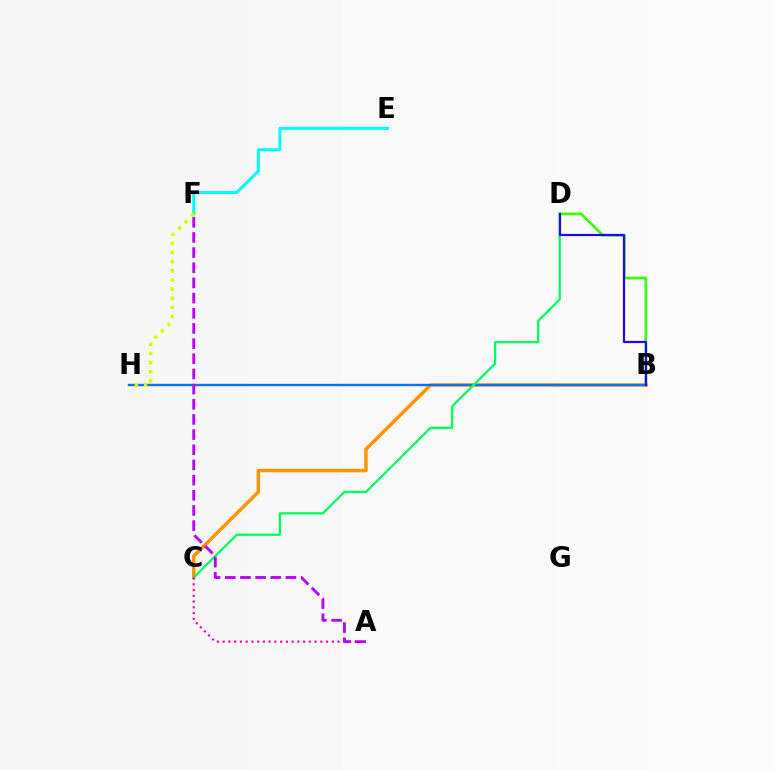{('B', 'D'): [{'color': '#3dff00', 'line_style': 'solid', 'thickness': 1.95}, {'color': '#2500ff', 'line_style': 'solid', 'thickness': 1.59}], ('B', 'H'): [{'color': '#ff0000', 'line_style': 'solid', 'thickness': 1.62}, {'color': '#0074ff', 'line_style': 'solid', 'thickness': 1.55}], ('B', 'C'): [{'color': '#ff9400', 'line_style': 'solid', 'thickness': 2.5}], ('C', 'D'): [{'color': '#00ff5c', 'line_style': 'solid', 'thickness': 1.64}], ('A', 'C'): [{'color': '#ff00ac', 'line_style': 'dotted', 'thickness': 1.56}], ('E', 'F'): [{'color': '#00fff6', 'line_style': 'solid', 'thickness': 2.15}], ('A', 'F'): [{'color': '#b900ff', 'line_style': 'dashed', 'thickness': 2.06}], ('F', 'H'): [{'color': '#d1ff00', 'line_style': 'dotted', 'thickness': 2.49}]}